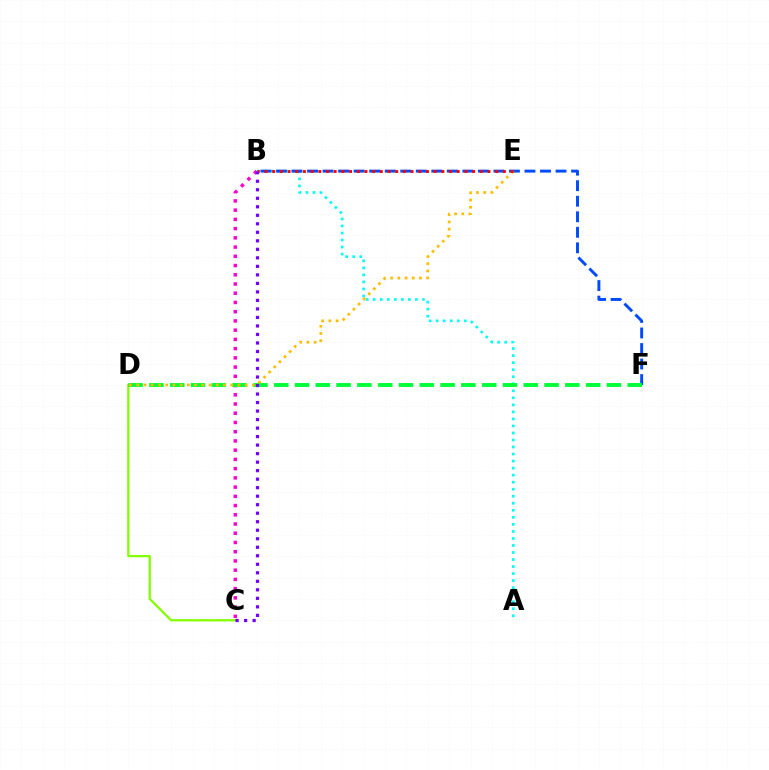{('A', 'B'): [{'color': '#00fff6', 'line_style': 'dotted', 'thickness': 1.91}], ('B', 'C'): [{'color': '#ff00cf', 'line_style': 'dotted', 'thickness': 2.51}, {'color': '#7200ff', 'line_style': 'dotted', 'thickness': 2.31}], ('C', 'D'): [{'color': '#84ff00', 'line_style': 'solid', 'thickness': 1.65}], ('B', 'F'): [{'color': '#004bff', 'line_style': 'dashed', 'thickness': 2.11}], ('D', 'F'): [{'color': '#00ff39', 'line_style': 'dashed', 'thickness': 2.83}], ('D', 'E'): [{'color': '#ffbd00', 'line_style': 'dotted', 'thickness': 1.96}], ('B', 'E'): [{'color': '#ff0000', 'line_style': 'dotted', 'thickness': 2.09}]}